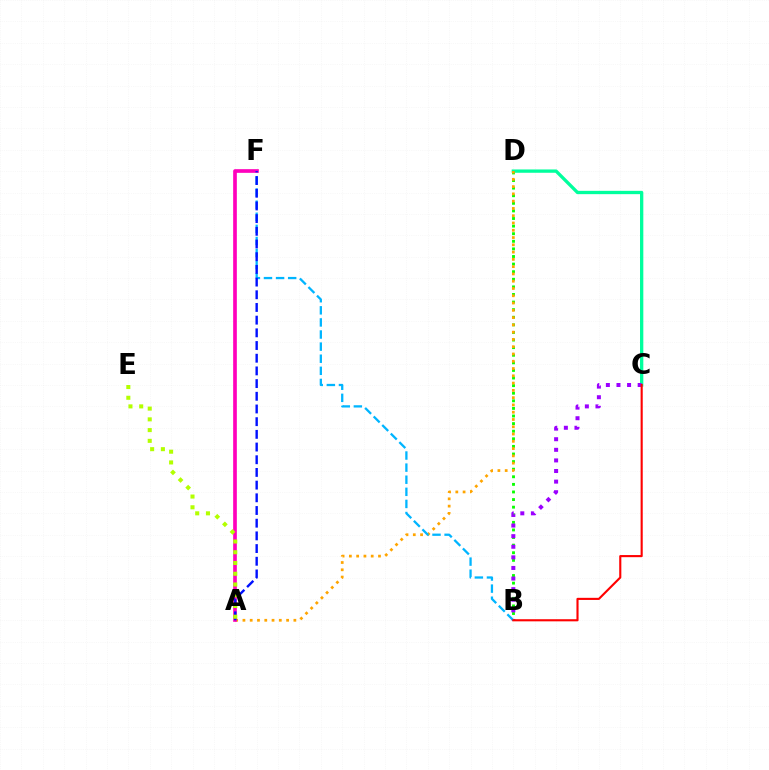{('C', 'D'): [{'color': '#00ff9d', 'line_style': 'solid', 'thickness': 2.38}], ('B', 'D'): [{'color': '#08ff00', 'line_style': 'dotted', 'thickness': 2.06}], ('A', 'D'): [{'color': '#ffa500', 'line_style': 'dotted', 'thickness': 1.98}], ('B', 'C'): [{'color': '#9b00ff', 'line_style': 'dotted', 'thickness': 2.88}, {'color': '#ff0000', 'line_style': 'solid', 'thickness': 1.52}], ('B', 'F'): [{'color': '#00b5ff', 'line_style': 'dashed', 'thickness': 1.64}], ('A', 'F'): [{'color': '#ff00bd', 'line_style': 'solid', 'thickness': 2.64}, {'color': '#0010ff', 'line_style': 'dashed', 'thickness': 1.72}], ('A', 'E'): [{'color': '#b3ff00', 'line_style': 'dotted', 'thickness': 2.92}]}